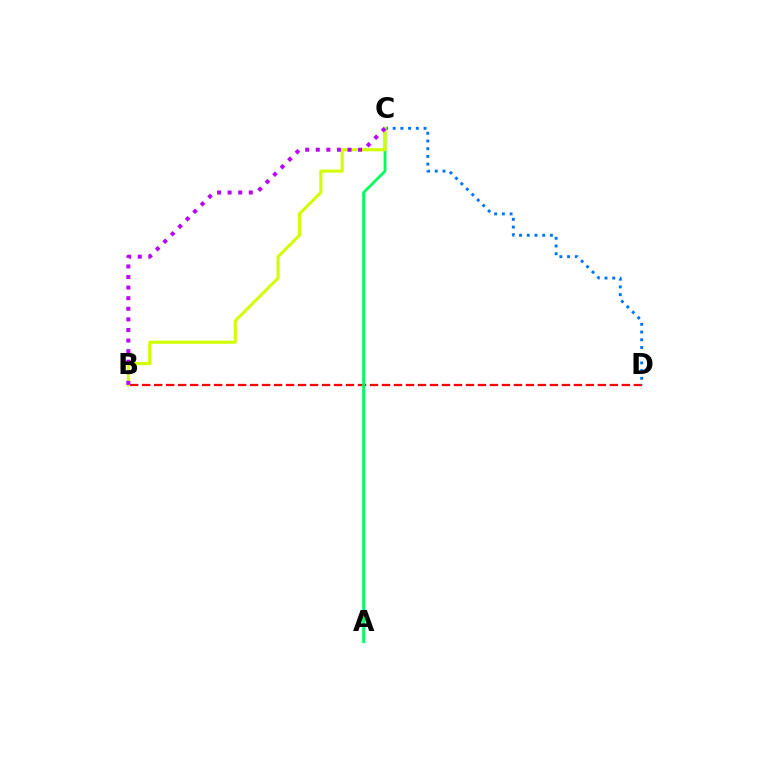{('B', 'D'): [{'color': '#ff0000', 'line_style': 'dashed', 'thickness': 1.63}], ('C', 'D'): [{'color': '#0074ff', 'line_style': 'dotted', 'thickness': 2.1}], ('A', 'C'): [{'color': '#00ff5c', 'line_style': 'solid', 'thickness': 2.03}], ('B', 'C'): [{'color': '#d1ff00', 'line_style': 'solid', 'thickness': 2.22}, {'color': '#b900ff', 'line_style': 'dotted', 'thickness': 2.88}]}